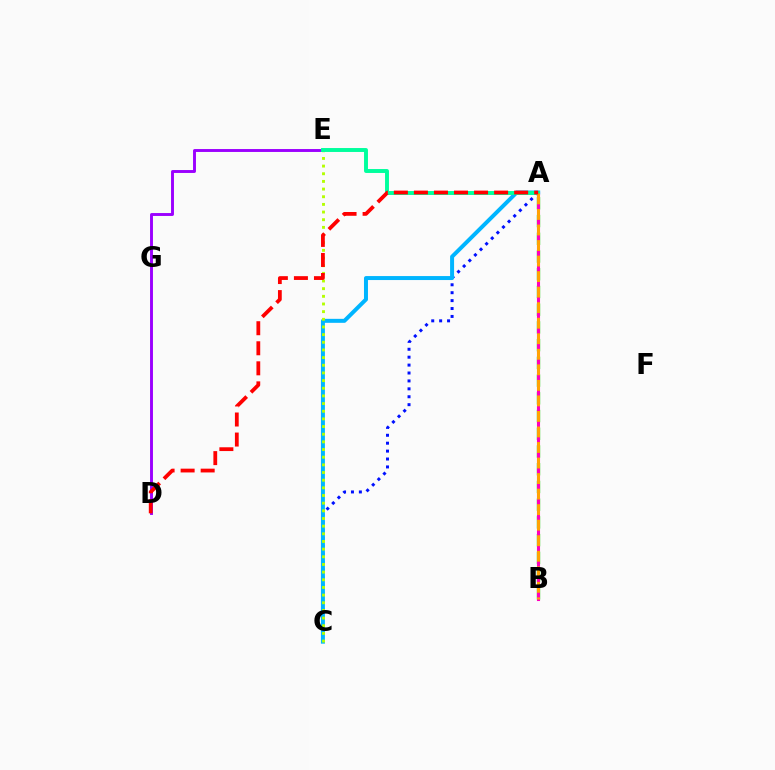{('A', 'C'): [{'color': '#0010ff', 'line_style': 'dotted', 'thickness': 2.15}, {'color': '#00b5ff', 'line_style': 'solid', 'thickness': 2.87}], ('A', 'B'): [{'color': '#08ff00', 'line_style': 'dashed', 'thickness': 2.41}, {'color': '#ff00bd', 'line_style': 'solid', 'thickness': 2.22}, {'color': '#ffa500', 'line_style': 'dashed', 'thickness': 2.11}], ('D', 'E'): [{'color': '#9b00ff', 'line_style': 'solid', 'thickness': 2.1}], ('C', 'E'): [{'color': '#b3ff00', 'line_style': 'dotted', 'thickness': 2.08}], ('A', 'E'): [{'color': '#00ff9d', 'line_style': 'solid', 'thickness': 2.82}], ('A', 'D'): [{'color': '#ff0000', 'line_style': 'dashed', 'thickness': 2.72}]}